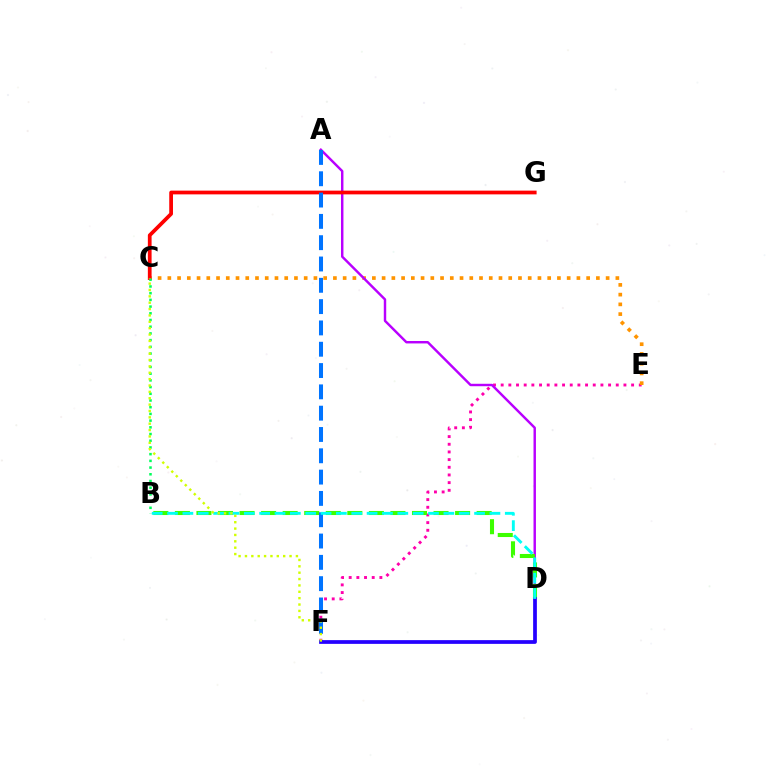{('E', 'F'): [{'color': '#ff00ac', 'line_style': 'dotted', 'thickness': 2.08}], ('C', 'E'): [{'color': '#ff9400', 'line_style': 'dotted', 'thickness': 2.65}], ('A', 'D'): [{'color': '#b900ff', 'line_style': 'solid', 'thickness': 1.75}], ('C', 'G'): [{'color': '#ff0000', 'line_style': 'solid', 'thickness': 2.7}], ('B', 'D'): [{'color': '#3dff00', 'line_style': 'dashed', 'thickness': 2.93}, {'color': '#00fff6', 'line_style': 'dashed', 'thickness': 2.09}], ('A', 'F'): [{'color': '#0074ff', 'line_style': 'dashed', 'thickness': 2.9}], ('D', 'F'): [{'color': '#2500ff', 'line_style': 'solid', 'thickness': 2.69}], ('B', 'C'): [{'color': '#00ff5c', 'line_style': 'dotted', 'thickness': 1.82}], ('C', 'F'): [{'color': '#d1ff00', 'line_style': 'dotted', 'thickness': 1.73}]}